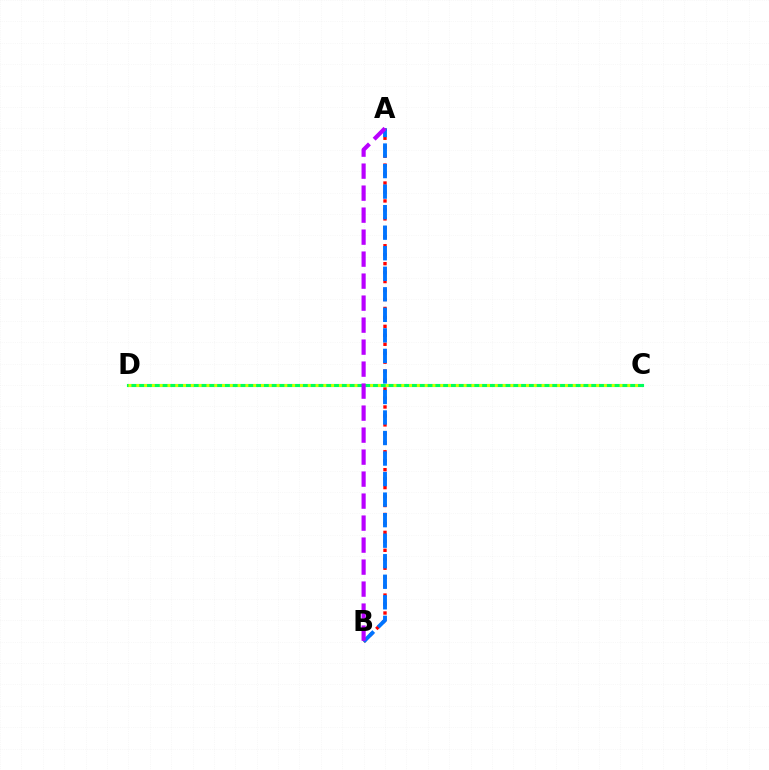{('C', 'D'): [{'color': '#00ff5c', 'line_style': 'solid', 'thickness': 2.25}, {'color': '#d1ff00', 'line_style': 'dotted', 'thickness': 2.12}], ('A', 'B'): [{'color': '#ff0000', 'line_style': 'dotted', 'thickness': 2.43}, {'color': '#0074ff', 'line_style': 'dashed', 'thickness': 2.79}, {'color': '#b900ff', 'line_style': 'dashed', 'thickness': 2.99}]}